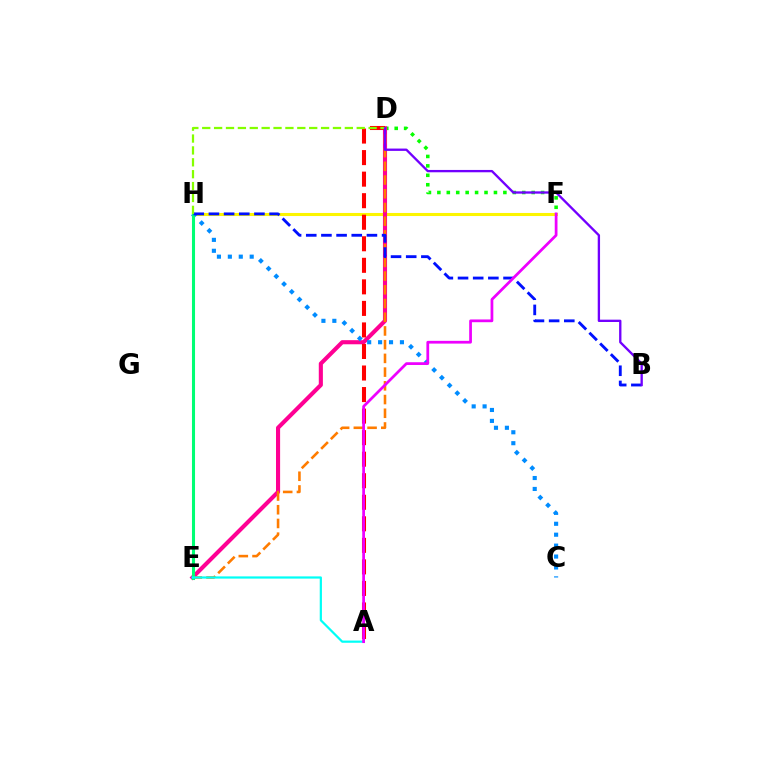{('F', 'H'): [{'color': '#fcf500', 'line_style': 'solid', 'thickness': 2.2}], ('D', 'F'): [{'color': '#08ff00', 'line_style': 'dotted', 'thickness': 2.56}], ('D', 'E'): [{'color': '#ff0094', 'line_style': 'solid', 'thickness': 2.96}, {'color': '#ff7c00', 'line_style': 'dashed', 'thickness': 1.86}], ('C', 'H'): [{'color': '#008cff', 'line_style': 'dotted', 'thickness': 2.97}], ('A', 'D'): [{'color': '#ff0000', 'line_style': 'dashed', 'thickness': 2.93}], ('E', 'H'): [{'color': '#00ff74', 'line_style': 'solid', 'thickness': 2.21}], ('B', 'H'): [{'color': '#0010ff', 'line_style': 'dashed', 'thickness': 2.06}], ('D', 'H'): [{'color': '#84ff00', 'line_style': 'dashed', 'thickness': 1.61}], ('A', 'E'): [{'color': '#00fff6', 'line_style': 'solid', 'thickness': 1.6}], ('B', 'D'): [{'color': '#7200ff', 'line_style': 'solid', 'thickness': 1.68}], ('A', 'F'): [{'color': '#ee00ff', 'line_style': 'solid', 'thickness': 1.98}]}